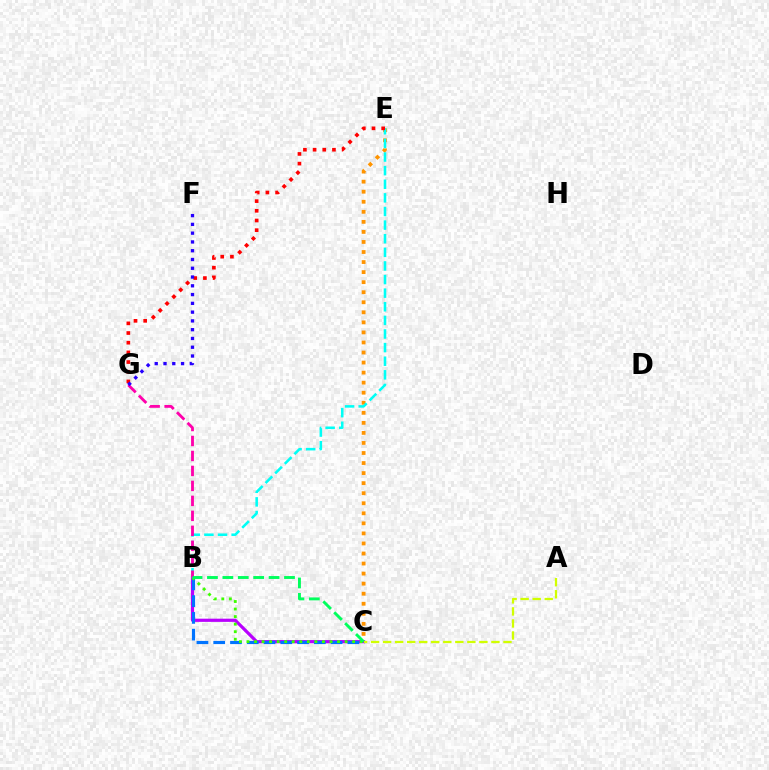{('B', 'C'): [{'color': '#b900ff', 'line_style': 'solid', 'thickness': 2.3}, {'color': '#0074ff', 'line_style': 'dashed', 'thickness': 2.28}, {'color': '#3dff00', 'line_style': 'dotted', 'thickness': 2.05}, {'color': '#00ff5c', 'line_style': 'dashed', 'thickness': 2.09}], ('C', 'E'): [{'color': '#ff9400', 'line_style': 'dotted', 'thickness': 2.73}], ('B', 'E'): [{'color': '#00fff6', 'line_style': 'dashed', 'thickness': 1.85}], ('E', 'G'): [{'color': '#ff0000', 'line_style': 'dotted', 'thickness': 2.63}], ('B', 'G'): [{'color': '#ff00ac', 'line_style': 'dashed', 'thickness': 2.03}], ('F', 'G'): [{'color': '#2500ff', 'line_style': 'dotted', 'thickness': 2.38}], ('A', 'C'): [{'color': '#d1ff00', 'line_style': 'dashed', 'thickness': 1.64}]}